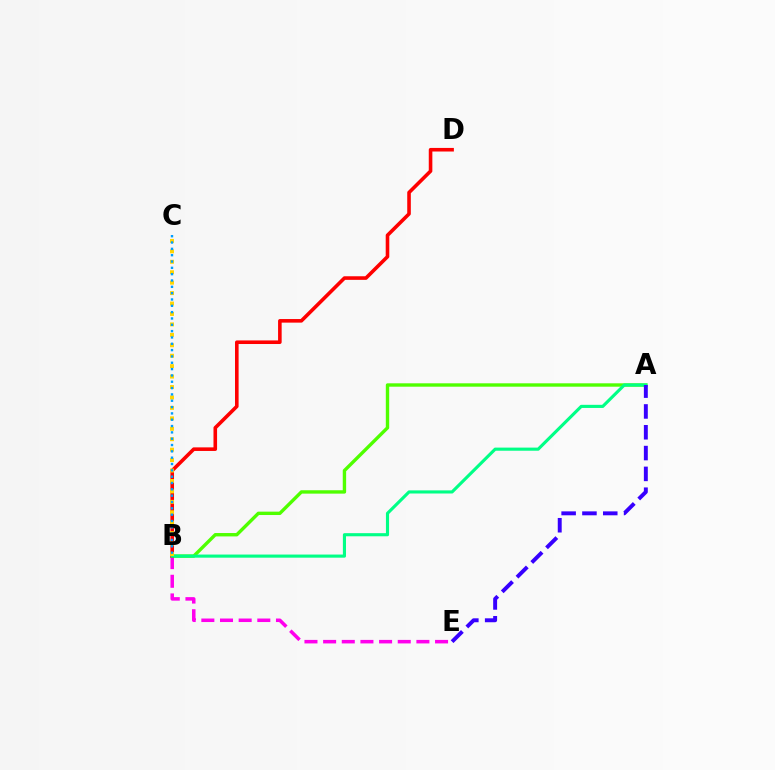{('A', 'B'): [{'color': '#4fff00', 'line_style': 'solid', 'thickness': 2.43}, {'color': '#00ff86', 'line_style': 'solid', 'thickness': 2.25}], ('B', 'E'): [{'color': '#ff00ed', 'line_style': 'dashed', 'thickness': 2.53}], ('B', 'D'): [{'color': '#ff0000', 'line_style': 'solid', 'thickness': 2.59}], ('A', 'E'): [{'color': '#3700ff', 'line_style': 'dashed', 'thickness': 2.83}], ('B', 'C'): [{'color': '#ffd500', 'line_style': 'dotted', 'thickness': 2.84}, {'color': '#009eff', 'line_style': 'dotted', 'thickness': 1.72}]}